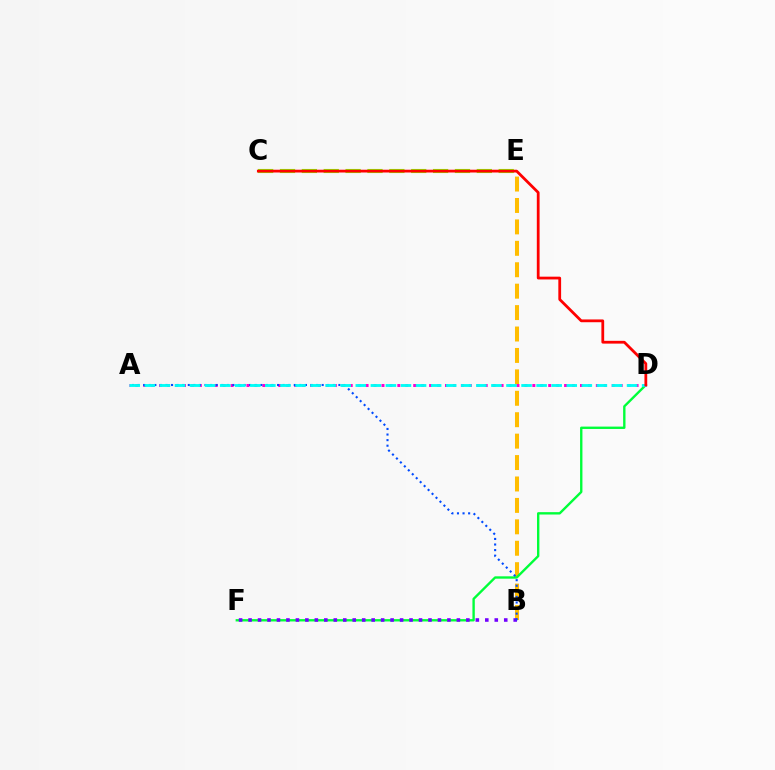{('B', 'E'): [{'color': '#ffbd00', 'line_style': 'dashed', 'thickness': 2.91}], ('D', 'F'): [{'color': '#00ff39', 'line_style': 'solid', 'thickness': 1.71}], ('B', 'F'): [{'color': '#7200ff', 'line_style': 'dotted', 'thickness': 2.57}], ('C', 'E'): [{'color': '#84ff00', 'line_style': 'dashed', 'thickness': 2.97}], ('A', 'D'): [{'color': '#ff00cf', 'line_style': 'dotted', 'thickness': 2.16}, {'color': '#00fff6', 'line_style': 'dashed', 'thickness': 2.05}], ('A', 'B'): [{'color': '#004bff', 'line_style': 'dotted', 'thickness': 1.52}], ('C', 'D'): [{'color': '#ff0000', 'line_style': 'solid', 'thickness': 2.0}]}